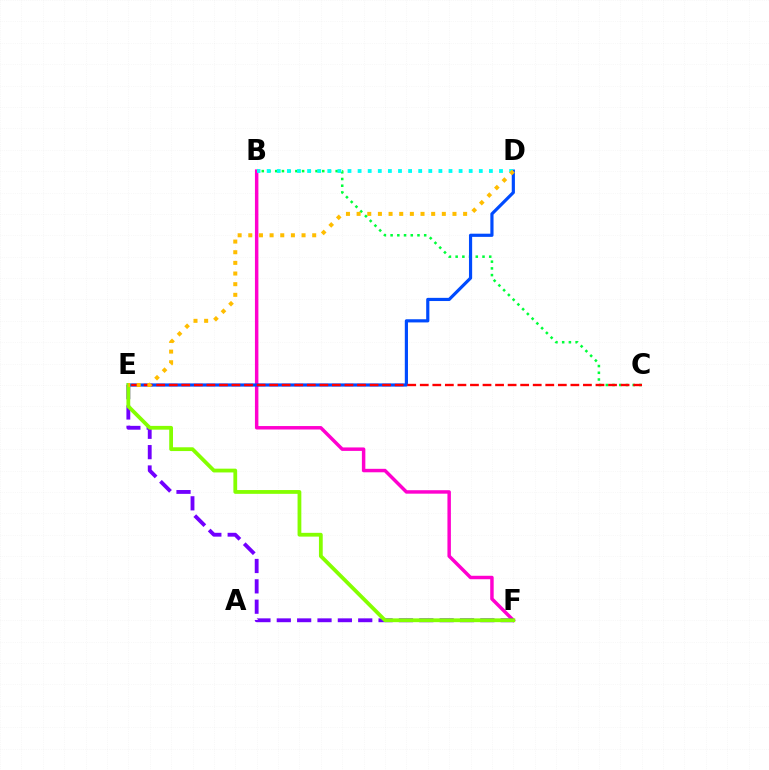{('B', 'C'): [{'color': '#00ff39', 'line_style': 'dotted', 'thickness': 1.83}], ('B', 'F'): [{'color': '#ff00cf', 'line_style': 'solid', 'thickness': 2.49}], ('D', 'E'): [{'color': '#004bff', 'line_style': 'solid', 'thickness': 2.29}, {'color': '#ffbd00', 'line_style': 'dotted', 'thickness': 2.89}], ('E', 'F'): [{'color': '#7200ff', 'line_style': 'dashed', 'thickness': 2.77}, {'color': '#84ff00', 'line_style': 'solid', 'thickness': 2.72}], ('C', 'E'): [{'color': '#ff0000', 'line_style': 'dashed', 'thickness': 1.71}], ('B', 'D'): [{'color': '#00fff6', 'line_style': 'dotted', 'thickness': 2.74}]}